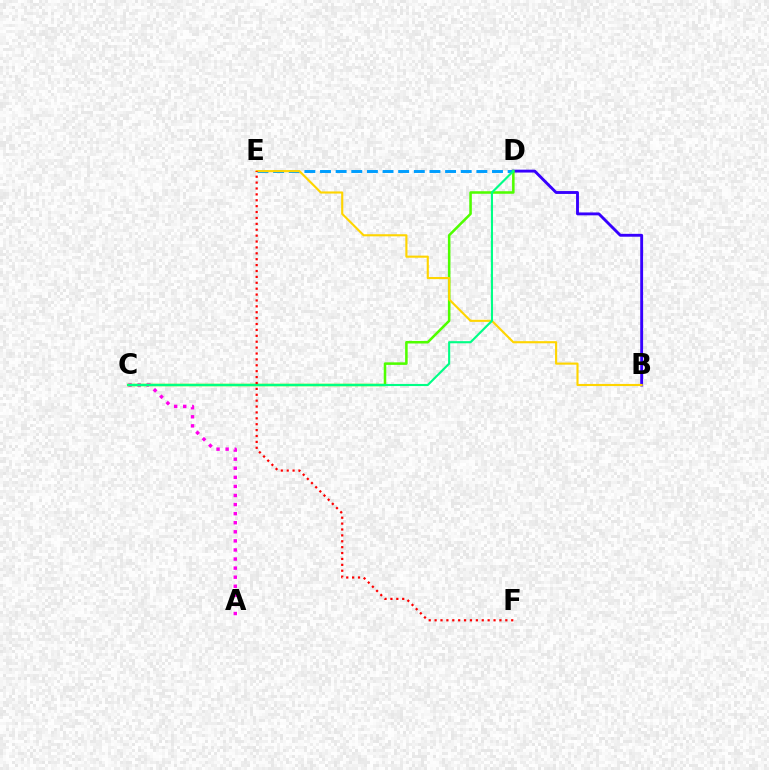{('D', 'E'): [{'color': '#009eff', 'line_style': 'dashed', 'thickness': 2.12}], ('B', 'D'): [{'color': '#3700ff', 'line_style': 'solid', 'thickness': 2.07}], ('A', 'C'): [{'color': '#ff00ed', 'line_style': 'dotted', 'thickness': 2.47}], ('C', 'D'): [{'color': '#4fff00', 'line_style': 'solid', 'thickness': 1.83}, {'color': '#00ff86', 'line_style': 'solid', 'thickness': 1.54}], ('B', 'E'): [{'color': '#ffd500', 'line_style': 'solid', 'thickness': 1.53}], ('E', 'F'): [{'color': '#ff0000', 'line_style': 'dotted', 'thickness': 1.6}]}